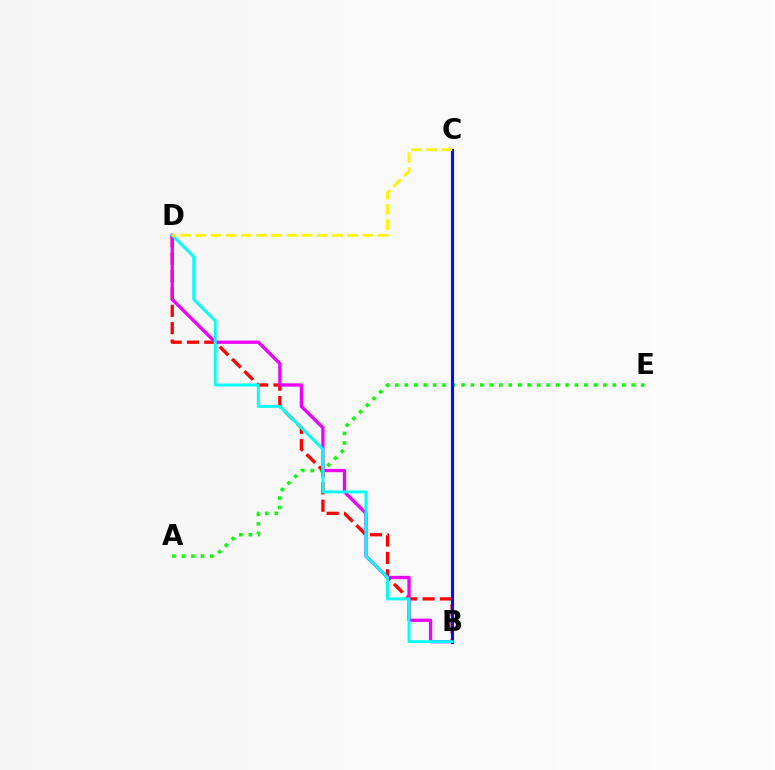{('A', 'E'): [{'color': '#08ff00', 'line_style': 'dotted', 'thickness': 2.57}], ('B', 'D'): [{'color': '#ff0000', 'line_style': 'dashed', 'thickness': 2.36}, {'color': '#ee00ff', 'line_style': 'solid', 'thickness': 2.37}, {'color': '#00fff6', 'line_style': 'solid', 'thickness': 2.1}], ('B', 'C'): [{'color': '#0010ff', 'line_style': 'solid', 'thickness': 2.25}], ('C', 'D'): [{'color': '#fcf500', 'line_style': 'dashed', 'thickness': 2.06}]}